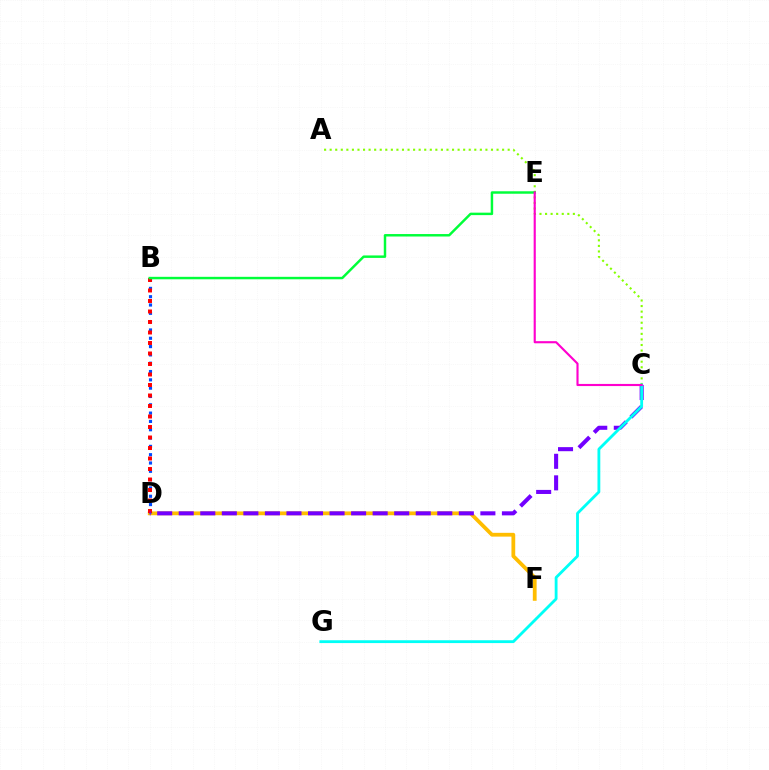{('D', 'F'): [{'color': '#ffbd00', 'line_style': 'solid', 'thickness': 2.73}], ('B', 'D'): [{'color': '#004bff', 'line_style': 'dotted', 'thickness': 2.26}, {'color': '#ff0000', 'line_style': 'dotted', 'thickness': 2.85}], ('A', 'C'): [{'color': '#84ff00', 'line_style': 'dotted', 'thickness': 1.51}], ('B', 'E'): [{'color': '#00ff39', 'line_style': 'solid', 'thickness': 1.77}], ('C', 'D'): [{'color': '#7200ff', 'line_style': 'dashed', 'thickness': 2.93}], ('C', 'G'): [{'color': '#00fff6', 'line_style': 'solid', 'thickness': 2.04}], ('C', 'E'): [{'color': '#ff00cf', 'line_style': 'solid', 'thickness': 1.54}]}